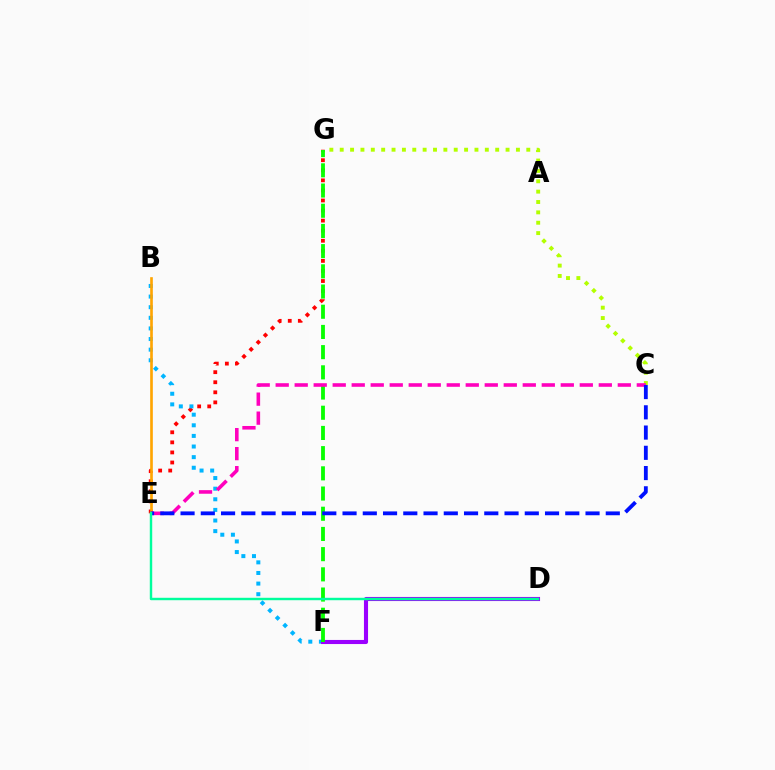{('E', 'G'): [{'color': '#ff0000', 'line_style': 'dotted', 'thickness': 2.74}], ('B', 'F'): [{'color': '#00b5ff', 'line_style': 'dotted', 'thickness': 2.88}], ('D', 'F'): [{'color': '#9b00ff', 'line_style': 'solid', 'thickness': 2.95}], ('C', 'G'): [{'color': '#b3ff00', 'line_style': 'dotted', 'thickness': 2.82}], ('F', 'G'): [{'color': '#08ff00', 'line_style': 'dashed', 'thickness': 2.74}], ('B', 'E'): [{'color': '#ffa500', 'line_style': 'solid', 'thickness': 1.91}], ('C', 'E'): [{'color': '#ff00bd', 'line_style': 'dashed', 'thickness': 2.58}, {'color': '#0010ff', 'line_style': 'dashed', 'thickness': 2.75}], ('D', 'E'): [{'color': '#00ff9d', 'line_style': 'solid', 'thickness': 1.75}]}